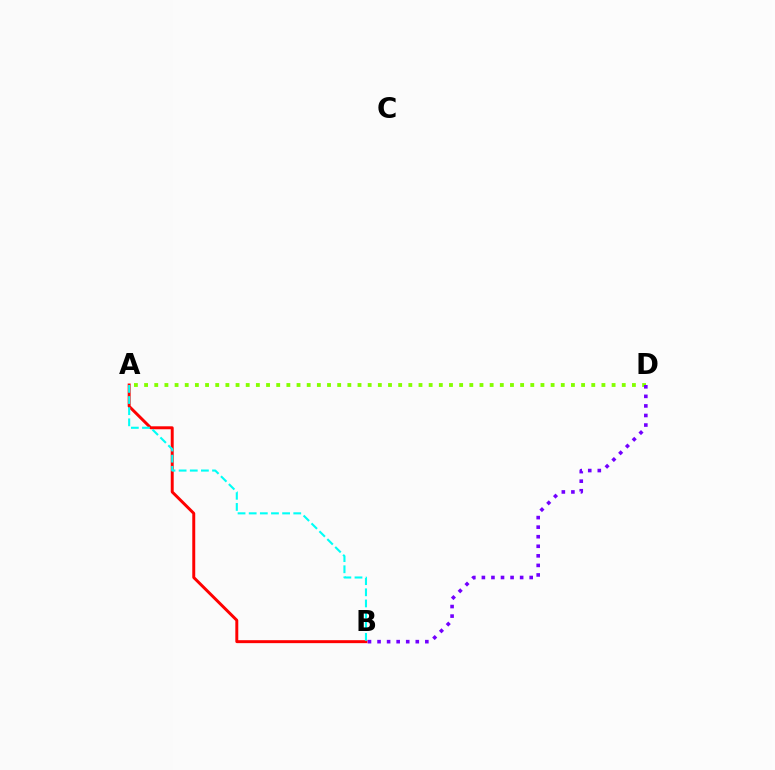{('A', 'B'): [{'color': '#ff0000', 'line_style': 'solid', 'thickness': 2.13}, {'color': '#00fff6', 'line_style': 'dashed', 'thickness': 1.51}], ('A', 'D'): [{'color': '#84ff00', 'line_style': 'dotted', 'thickness': 2.76}], ('B', 'D'): [{'color': '#7200ff', 'line_style': 'dotted', 'thickness': 2.6}]}